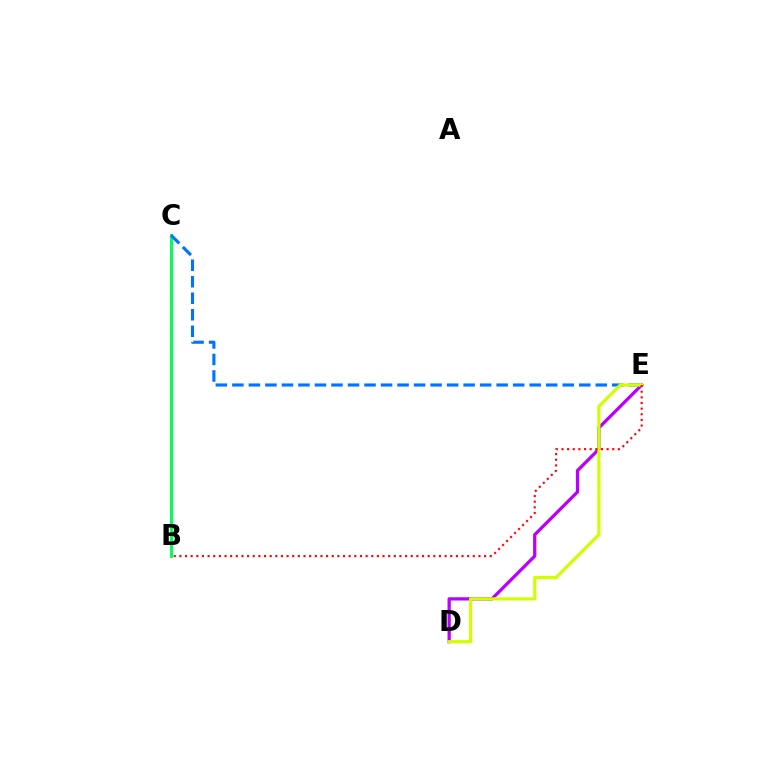{('D', 'E'): [{'color': '#b900ff', 'line_style': 'solid', 'thickness': 2.34}, {'color': '#d1ff00', 'line_style': 'solid', 'thickness': 2.29}], ('B', 'C'): [{'color': '#00ff5c', 'line_style': 'solid', 'thickness': 2.14}], ('C', 'E'): [{'color': '#0074ff', 'line_style': 'dashed', 'thickness': 2.24}], ('B', 'E'): [{'color': '#ff0000', 'line_style': 'dotted', 'thickness': 1.53}]}